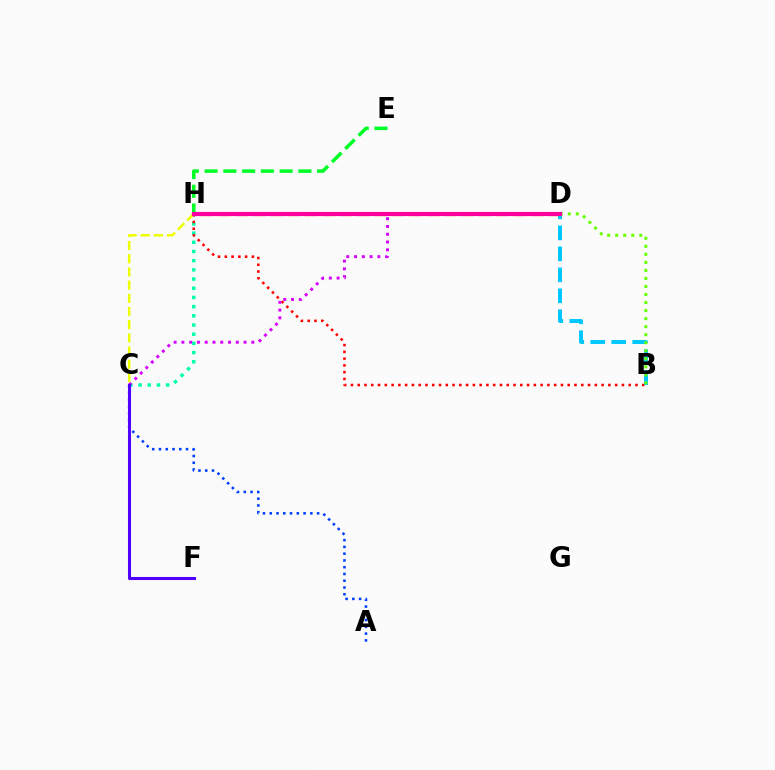{('A', 'C'): [{'color': '#003fff', 'line_style': 'dotted', 'thickness': 1.84}], ('D', 'H'): [{'color': '#ff8800', 'line_style': 'dashed', 'thickness': 2.36}, {'color': '#ff00a0', 'line_style': 'solid', 'thickness': 2.98}], ('C', 'H'): [{'color': '#00ffaf', 'line_style': 'dotted', 'thickness': 2.5}, {'color': '#eeff00', 'line_style': 'dashed', 'thickness': 1.79}], ('B', 'H'): [{'color': '#ff0000', 'line_style': 'dotted', 'thickness': 1.84}], ('B', 'D'): [{'color': '#00c7ff', 'line_style': 'dashed', 'thickness': 2.85}, {'color': '#66ff00', 'line_style': 'dotted', 'thickness': 2.18}], ('C', 'D'): [{'color': '#d600ff', 'line_style': 'dotted', 'thickness': 2.11}], ('C', 'F'): [{'color': '#4f00ff', 'line_style': 'solid', 'thickness': 2.2}], ('E', 'H'): [{'color': '#00ff27', 'line_style': 'dashed', 'thickness': 2.55}]}